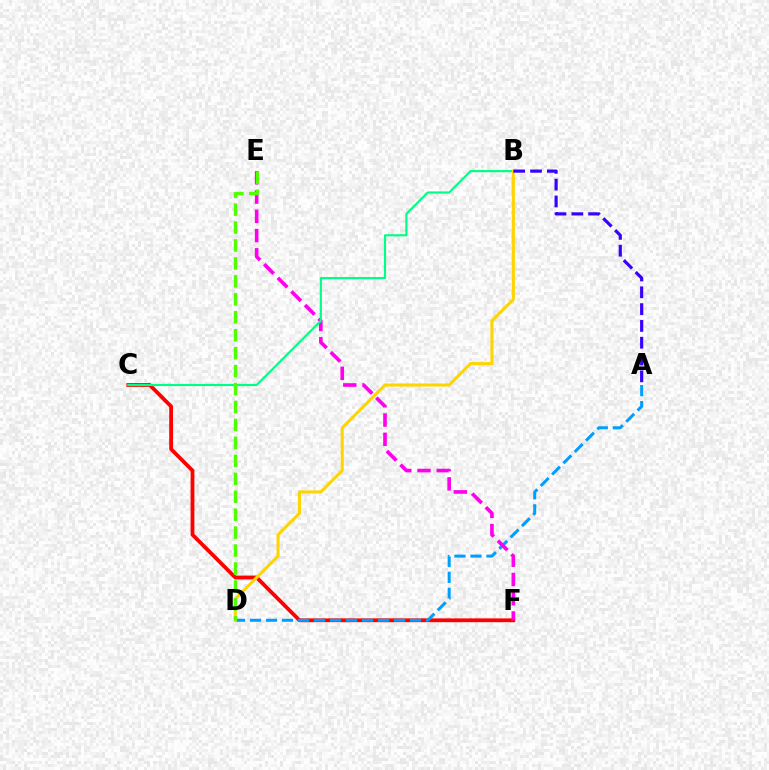{('C', 'F'): [{'color': '#ff0000', 'line_style': 'solid', 'thickness': 2.73}], ('A', 'D'): [{'color': '#009eff', 'line_style': 'dashed', 'thickness': 2.17}], ('E', 'F'): [{'color': '#ff00ed', 'line_style': 'dashed', 'thickness': 2.61}], ('B', 'C'): [{'color': '#00ff86', 'line_style': 'solid', 'thickness': 1.56}], ('B', 'D'): [{'color': '#ffd500', 'line_style': 'solid', 'thickness': 2.21}], ('A', 'B'): [{'color': '#3700ff', 'line_style': 'dashed', 'thickness': 2.28}], ('D', 'E'): [{'color': '#4fff00', 'line_style': 'dashed', 'thickness': 2.44}]}